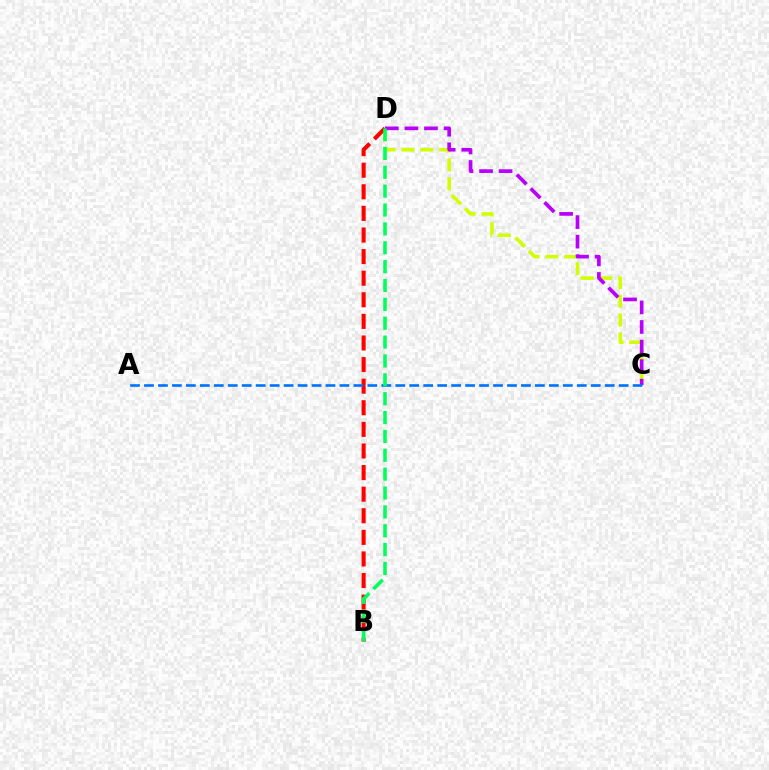{('C', 'D'): [{'color': '#d1ff00', 'line_style': 'dashed', 'thickness': 2.56}, {'color': '#b900ff', 'line_style': 'dashed', 'thickness': 2.66}], ('B', 'D'): [{'color': '#ff0000', 'line_style': 'dashed', 'thickness': 2.93}, {'color': '#00ff5c', 'line_style': 'dashed', 'thickness': 2.56}], ('A', 'C'): [{'color': '#0074ff', 'line_style': 'dashed', 'thickness': 1.9}]}